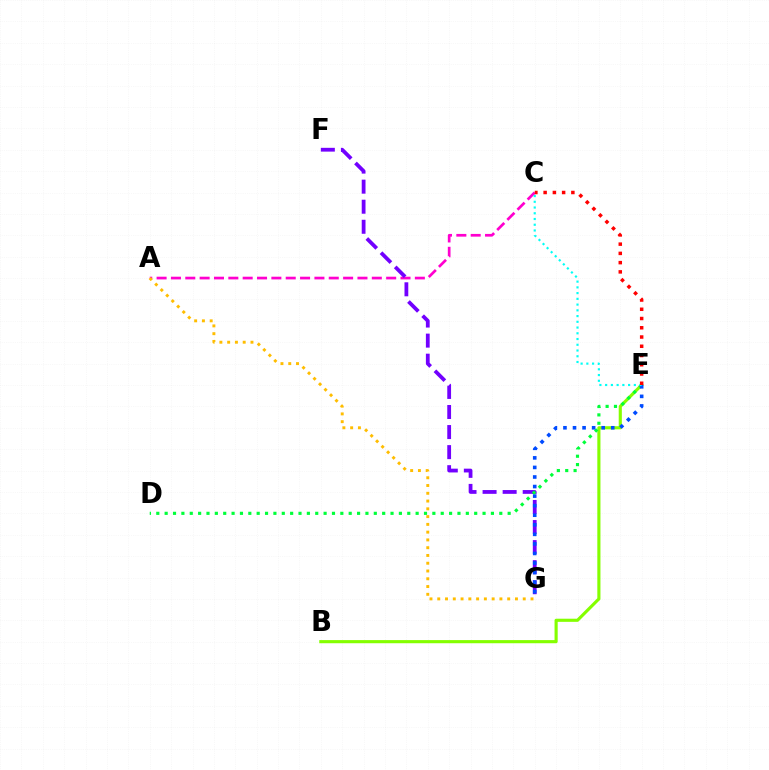{('A', 'C'): [{'color': '#ff00cf', 'line_style': 'dashed', 'thickness': 1.95}], ('A', 'G'): [{'color': '#ffbd00', 'line_style': 'dotted', 'thickness': 2.11}], ('B', 'E'): [{'color': '#84ff00', 'line_style': 'solid', 'thickness': 2.25}], ('F', 'G'): [{'color': '#7200ff', 'line_style': 'dashed', 'thickness': 2.73}], ('D', 'E'): [{'color': '#00ff39', 'line_style': 'dotted', 'thickness': 2.27}], ('E', 'G'): [{'color': '#004bff', 'line_style': 'dotted', 'thickness': 2.6}], ('C', 'E'): [{'color': '#00fff6', 'line_style': 'dotted', 'thickness': 1.56}, {'color': '#ff0000', 'line_style': 'dotted', 'thickness': 2.51}]}